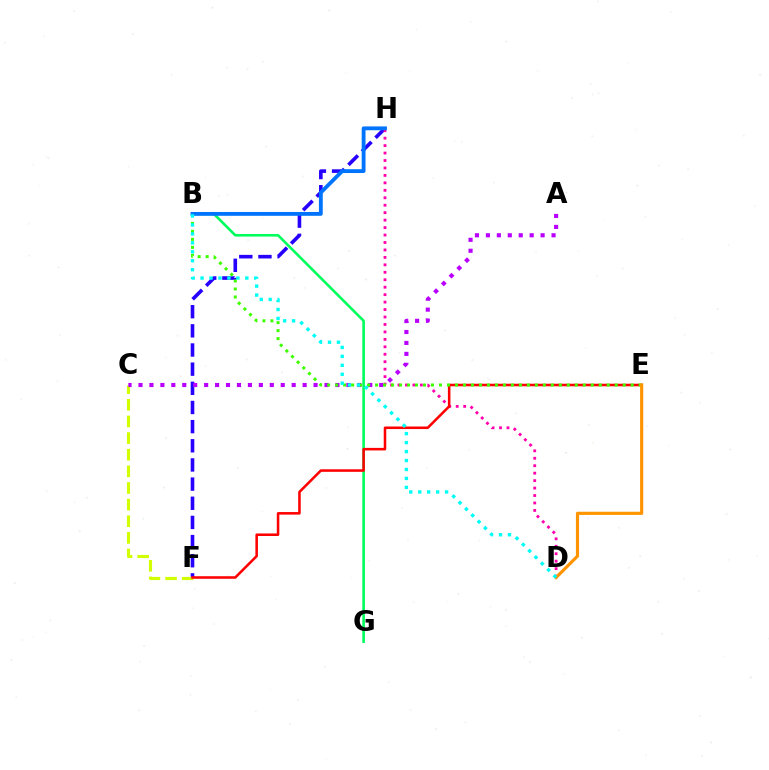{('F', 'H'): [{'color': '#2500ff', 'line_style': 'dashed', 'thickness': 2.6}], ('C', 'F'): [{'color': '#d1ff00', 'line_style': 'dashed', 'thickness': 2.26}], ('D', 'H'): [{'color': '#ff00ac', 'line_style': 'dotted', 'thickness': 2.02}], ('B', 'G'): [{'color': '#00ff5c', 'line_style': 'solid', 'thickness': 1.88}], ('E', 'F'): [{'color': '#ff0000', 'line_style': 'solid', 'thickness': 1.83}], ('A', 'C'): [{'color': '#b900ff', 'line_style': 'dotted', 'thickness': 2.97}], ('B', 'E'): [{'color': '#3dff00', 'line_style': 'dotted', 'thickness': 2.17}], ('D', 'E'): [{'color': '#ff9400', 'line_style': 'solid', 'thickness': 2.28}], ('B', 'H'): [{'color': '#0074ff', 'line_style': 'solid', 'thickness': 2.76}], ('B', 'D'): [{'color': '#00fff6', 'line_style': 'dotted', 'thickness': 2.43}]}